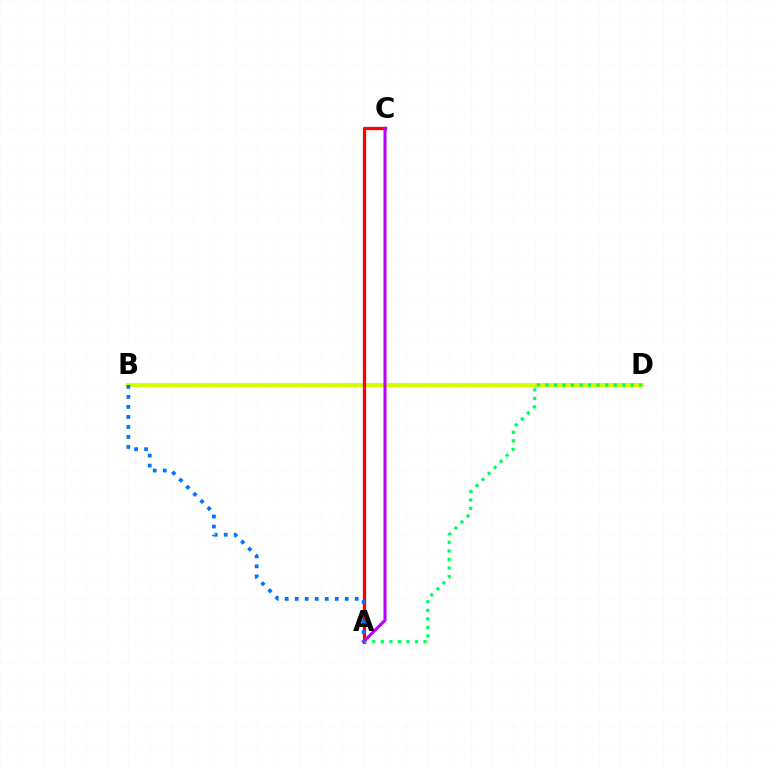{('B', 'D'): [{'color': '#d1ff00', 'line_style': 'solid', 'thickness': 2.96}], ('A', 'C'): [{'color': '#ff0000', 'line_style': 'solid', 'thickness': 2.35}, {'color': '#b900ff', 'line_style': 'solid', 'thickness': 2.2}], ('A', 'D'): [{'color': '#00ff5c', 'line_style': 'dotted', 'thickness': 2.32}], ('A', 'B'): [{'color': '#0074ff', 'line_style': 'dotted', 'thickness': 2.72}]}